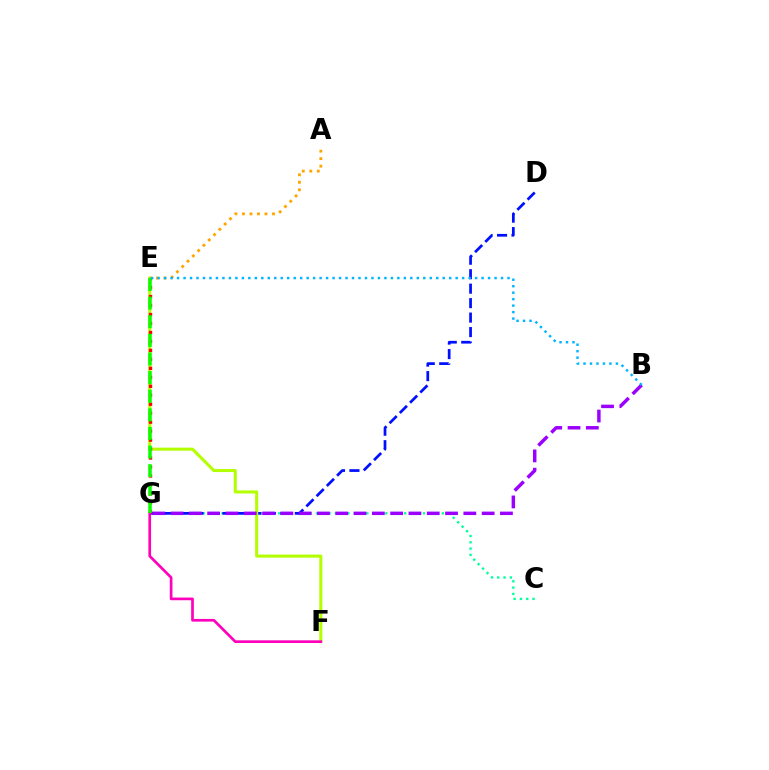{('C', 'G'): [{'color': '#00ff9d', 'line_style': 'dotted', 'thickness': 1.71}], ('D', 'G'): [{'color': '#0010ff', 'line_style': 'dashed', 'thickness': 1.97}], ('E', 'F'): [{'color': '#b3ff00', 'line_style': 'solid', 'thickness': 2.19}], ('E', 'G'): [{'color': '#ff0000', 'line_style': 'dotted', 'thickness': 2.44}, {'color': '#08ff00', 'line_style': 'dashed', 'thickness': 2.53}], ('A', 'E'): [{'color': '#ffa500', 'line_style': 'dotted', 'thickness': 2.04}], ('B', 'G'): [{'color': '#9b00ff', 'line_style': 'dashed', 'thickness': 2.49}], ('F', 'G'): [{'color': '#ff00bd', 'line_style': 'solid', 'thickness': 1.93}], ('B', 'E'): [{'color': '#00b5ff', 'line_style': 'dotted', 'thickness': 1.76}]}